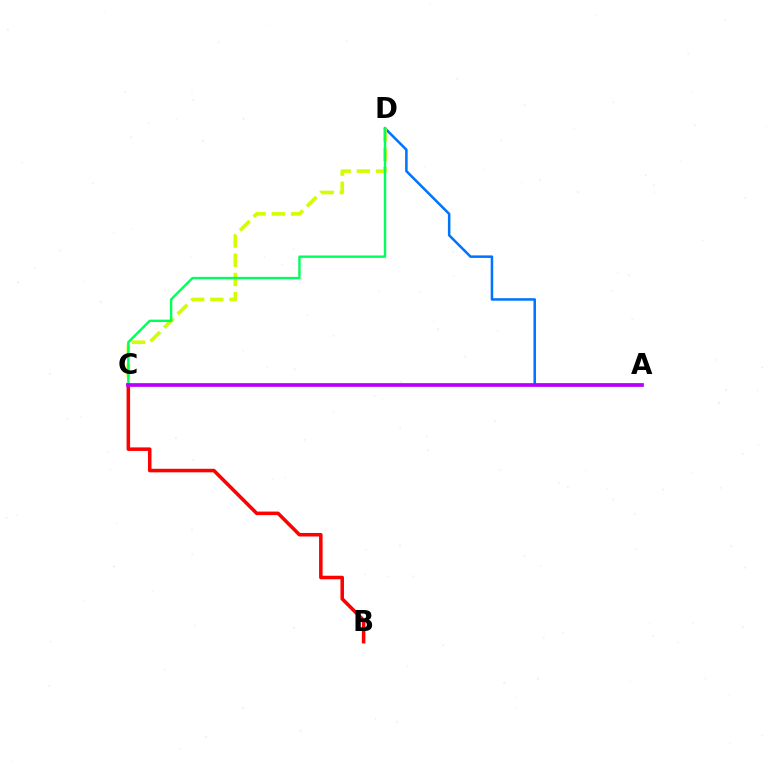{('B', 'C'): [{'color': '#ff0000', 'line_style': 'solid', 'thickness': 2.55}], ('A', 'D'): [{'color': '#0074ff', 'line_style': 'solid', 'thickness': 1.82}], ('C', 'D'): [{'color': '#d1ff00', 'line_style': 'dashed', 'thickness': 2.61}, {'color': '#00ff5c', 'line_style': 'solid', 'thickness': 1.73}], ('A', 'C'): [{'color': '#b900ff', 'line_style': 'solid', 'thickness': 2.67}]}